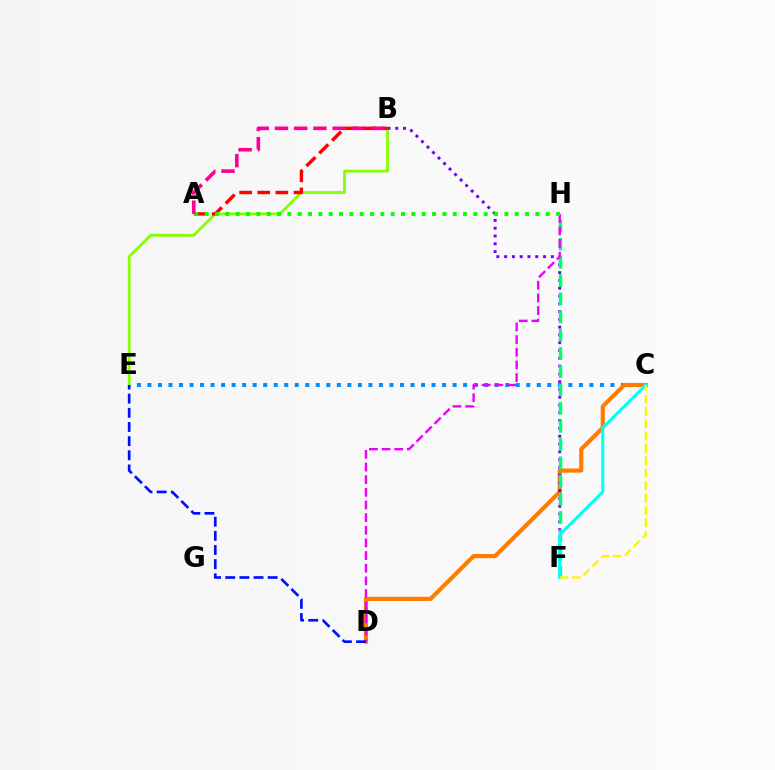{('C', 'E'): [{'color': '#008cff', 'line_style': 'dotted', 'thickness': 2.86}], ('C', 'D'): [{'color': '#ff7c00', 'line_style': 'solid', 'thickness': 3.0}], ('B', 'E'): [{'color': '#84ff00', 'line_style': 'solid', 'thickness': 2.0}], ('B', 'F'): [{'color': '#7200ff', 'line_style': 'dotted', 'thickness': 2.12}], ('A', 'B'): [{'color': '#ff0000', 'line_style': 'dashed', 'thickness': 2.46}, {'color': '#ff0094', 'line_style': 'dashed', 'thickness': 2.61}], ('F', 'H'): [{'color': '#00ff74', 'line_style': 'dashed', 'thickness': 2.48}], ('D', 'H'): [{'color': '#ee00ff', 'line_style': 'dashed', 'thickness': 1.72}], ('D', 'E'): [{'color': '#0010ff', 'line_style': 'dashed', 'thickness': 1.92}], ('C', 'F'): [{'color': '#00fff6', 'line_style': 'solid', 'thickness': 2.22}, {'color': '#fcf500', 'line_style': 'dashed', 'thickness': 1.68}], ('A', 'H'): [{'color': '#08ff00', 'line_style': 'dotted', 'thickness': 2.81}]}